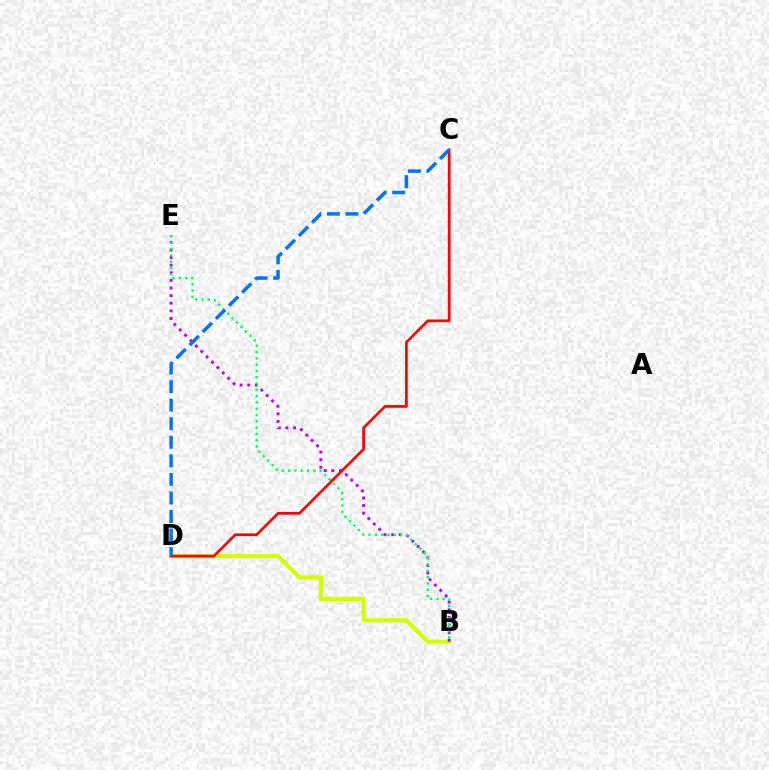{('B', 'D'): [{'color': '#d1ff00', 'line_style': 'solid', 'thickness': 3.0}], ('B', 'E'): [{'color': '#b900ff', 'line_style': 'dotted', 'thickness': 2.07}, {'color': '#00ff5c', 'line_style': 'dotted', 'thickness': 1.71}], ('C', 'D'): [{'color': '#ff0000', 'line_style': 'solid', 'thickness': 1.96}, {'color': '#0074ff', 'line_style': 'dashed', 'thickness': 2.52}]}